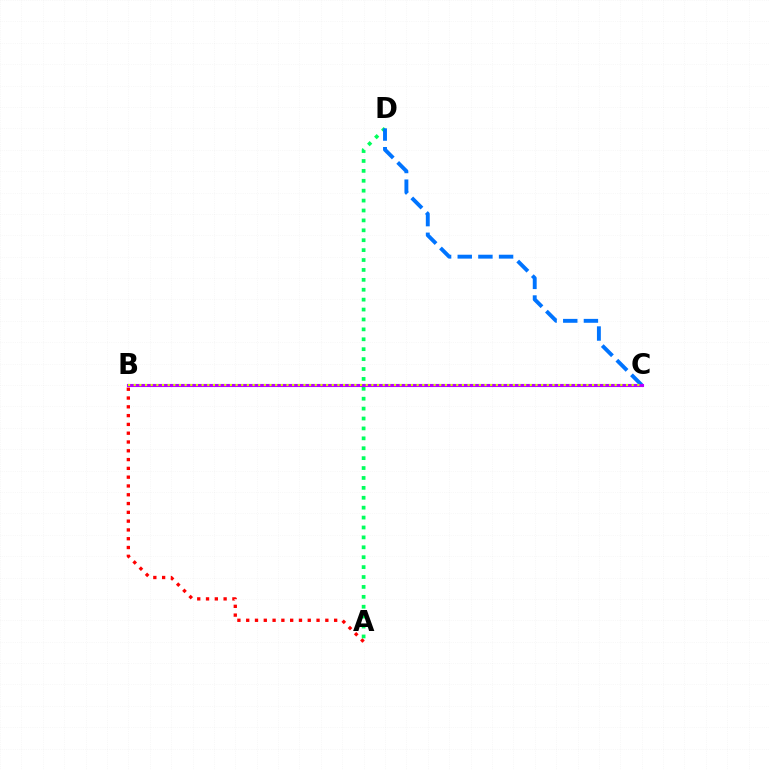{('A', 'B'): [{'color': '#ff0000', 'line_style': 'dotted', 'thickness': 2.39}], ('A', 'D'): [{'color': '#00ff5c', 'line_style': 'dotted', 'thickness': 2.69}], ('C', 'D'): [{'color': '#0074ff', 'line_style': 'dashed', 'thickness': 2.81}], ('B', 'C'): [{'color': '#b900ff', 'line_style': 'solid', 'thickness': 2.23}, {'color': '#d1ff00', 'line_style': 'dotted', 'thickness': 1.54}]}